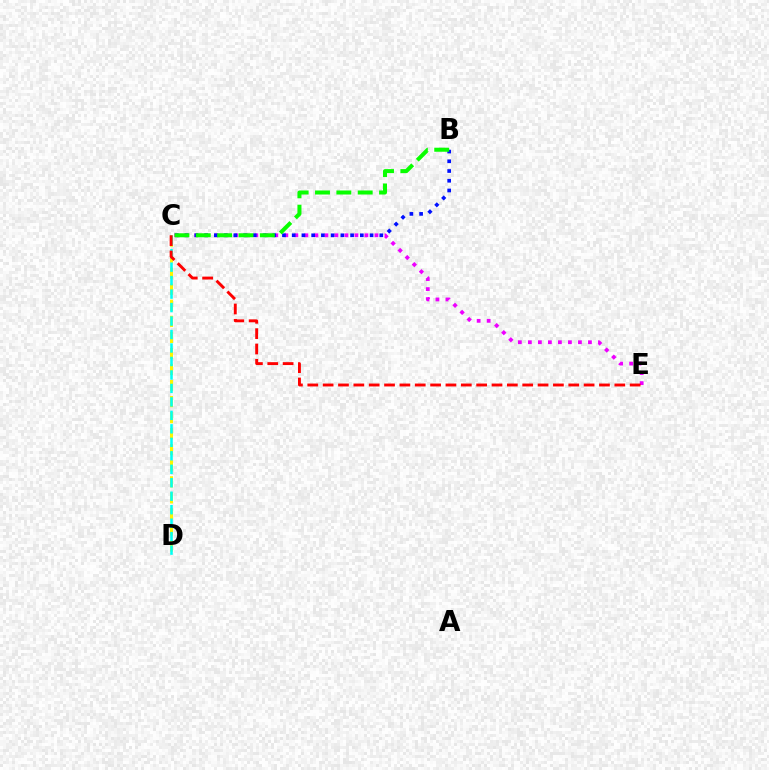{('C', 'E'): [{'color': '#ee00ff', 'line_style': 'dotted', 'thickness': 2.72}, {'color': '#ff0000', 'line_style': 'dashed', 'thickness': 2.09}], ('C', 'D'): [{'color': '#fcf500', 'line_style': 'dashed', 'thickness': 2.18}, {'color': '#00fff6', 'line_style': 'dashed', 'thickness': 1.83}], ('B', 'C'): [{'color': '#0010ff', 'line_style': 'dotted', 'thickness': 2.64}, {'color': '#08ff00', 'line_style': 'dashed', 'thickness': 2.9}]}